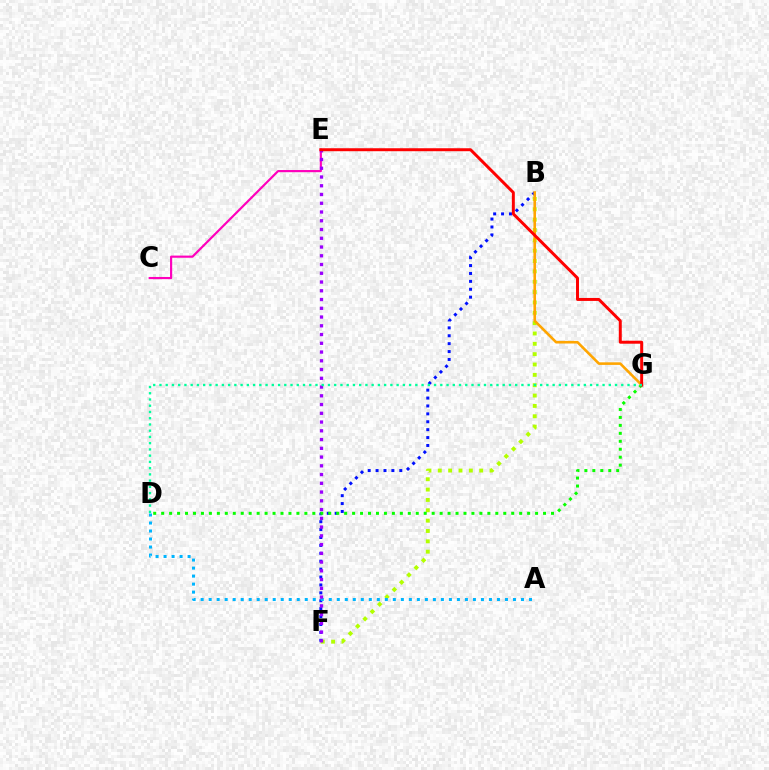{('C', 'E'): [{'color': '#ff00bd', 'line_style': 'solid', 'thickness': 1.56}], ('B', 'F'): [{'color': '#b3ff00', 'line_style': 'dotted', 'thickness': 2.81}, {'color': '#0010ff', 'line_style': 'dotted', 'thickness': 2.15}], ('A', 'D'): [{'color': '#00b5ff', 'line_style': 'dotted', 'thickness': 2.18}], ('E', 'F'): [{'color': '#9b00ff', 'line_style': 'dotted', 'thickness': 2.38}], ('B', 'G'): [{'color': '#ffa500', 'line_style': 'solid', 'thickness': 1.87}], ('D', 'G'): [{'color': '#08ff00', 'line_style': 'dotted', 'thickness': 2.16}, {'color': '#00ff9d', 'line_style': 'dotted', 'thickness': 1.7}], ('E', 'G'): [{'color': '#ff0000', 'line_style': 'solid', 'thickness': 2.14}]}